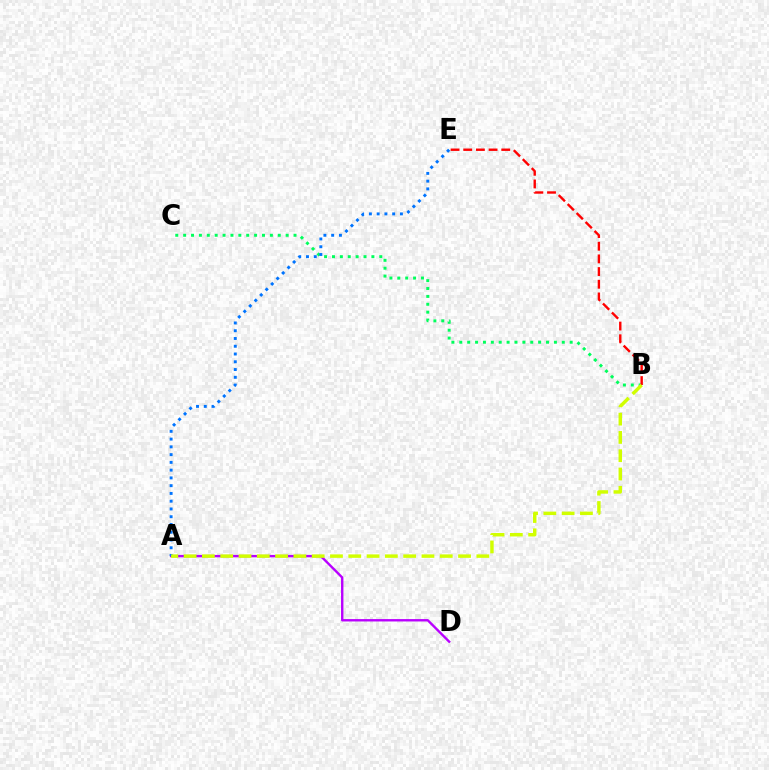{('B', 'C'): [{'color': '#00ff5c', 'line_style': 'dotted', 'thickness': 2.14}], ('B', 'E'): [{'color': '#ff0000', 'line_style': 'dashed', 'thickness': 1.72}], ('A', 'D'): [{'color': '#b900ff', 'line_style': 'solid', 'thickness': 1.72}], ('A', 'E'): [{'color': '#0074ff', 'line_style': 'dotted', 'thickness': 2.11}], ('A', 'B'): [{'color': '#d1ff00', 'line_style': 'dashed', 'thickness': 2.49}]}